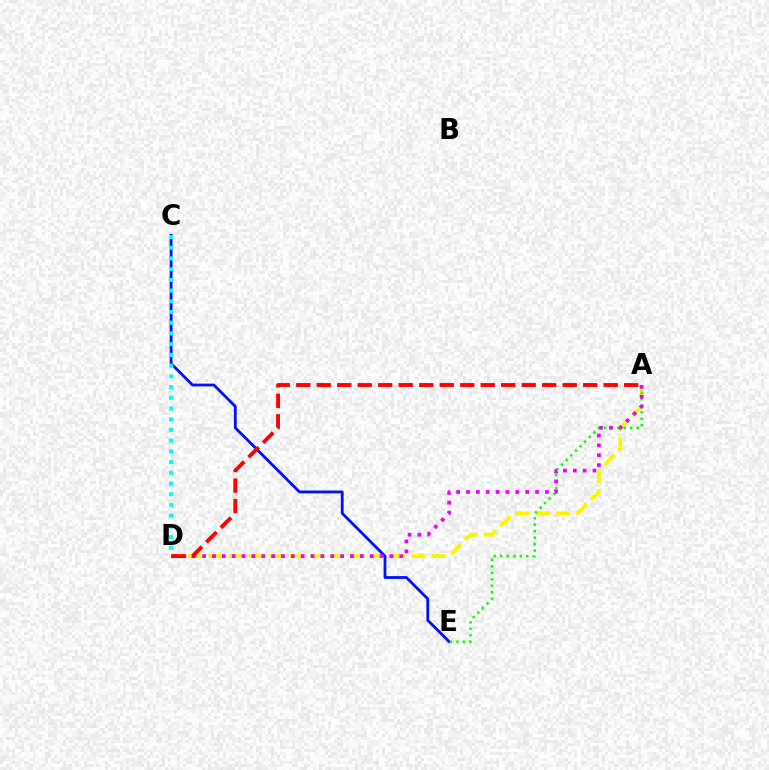{('A', 'D'): [{'color': '#fcf500', 'line_style': 'dashed', 'thickness': 2.76}, {'color': '#ee00ff', 'line_style': 'dotted', 'thickness': 2.68}, {'color': '#ff0000', 'line_style': 'dashed', 'thickness': 2.78}], ('C', 'E'): [{'color': '#0010ff', 'line_style': 'solid', 'thickness': 2.02}], ('A', 'E'): [{'color': '#08ff00', 'line_style': 'dotted', 'thickness': 1.76}], ('C', 'D'): [{'color': '#00fff6', 'line_style': 'dotted', 'thickness': 2.91}]}